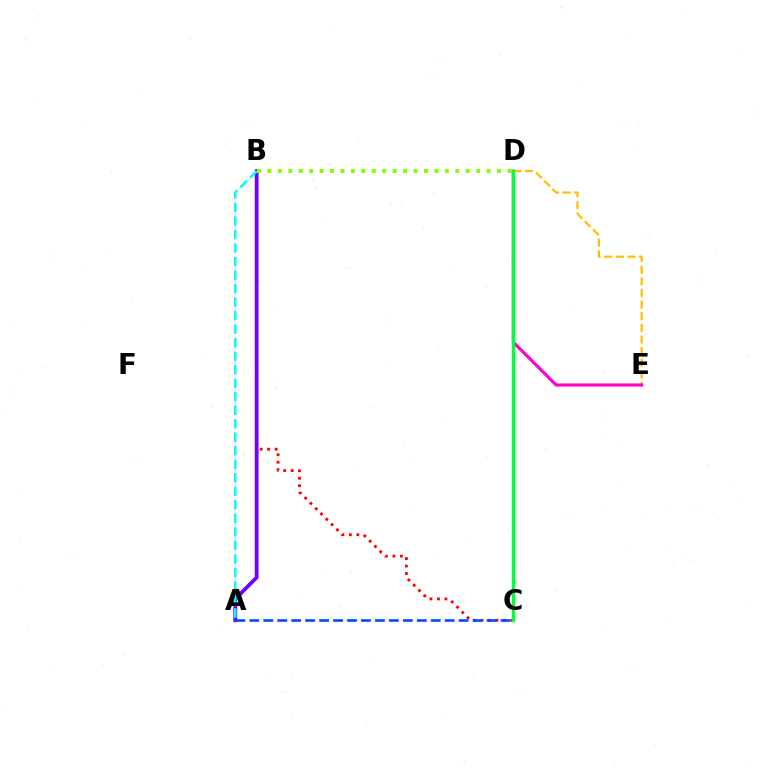{('D', 'E'): [{'color': '#ffbd00', 'line_style': 'dashed', 'thickness': 1.58}, {'color': '#ff00cf', 'line_style': 'solid', 'thickness': 2.27}], ('B', 'C'): [{'color': '#ff0000', 'line_style': 'dotted', 'thickness': 2.03}], ('A', 'B'): [{'color': '#7200ff', 'line_style': 'solid', 'thickness': 2.73}, {'color': '#00fff6', 'line_style': 'dashed', 'thickness': 1.84}], ('B', 'D'): [{'color': '#84ff00', 'line_style': 'dotted', 'thickness': 2.84}], ('C', 'D'): [{'color': '#00ff39', 'line_style': 'solid', 'thickness': 2.47}], ('A', 'C'): [{'color': '#004bff', 'line_style': 'dashed', 'thickness': 1.9}]}